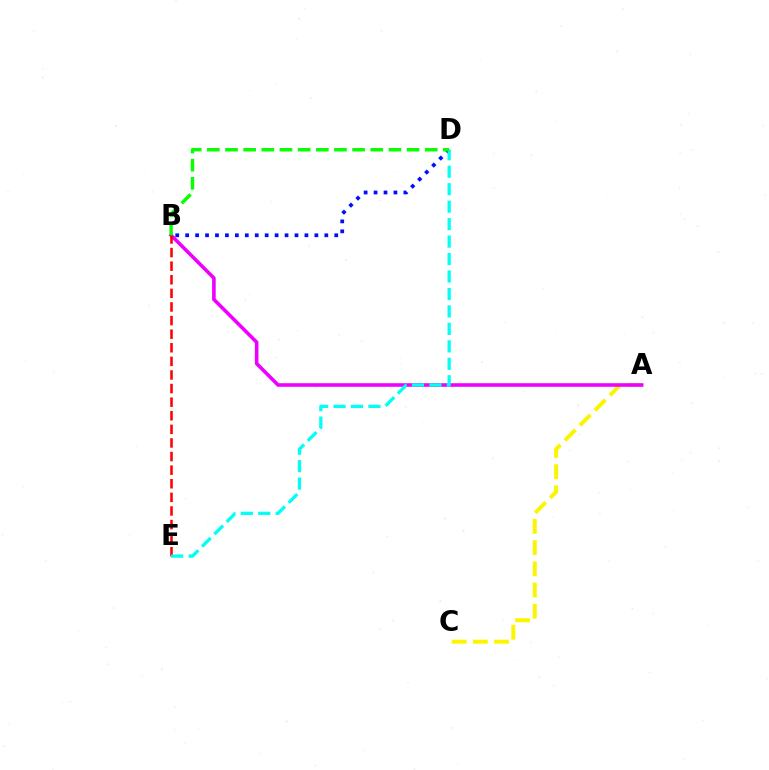{('A', 'C'): [{'color': '#fcf500', 'line_style': 'dashed', 'thickness': 2.88}], ('A', 'B'): [{'color': '#ee00ff', 'line_style': 'solid', 'thickness': 2.58}], ('B', 'D'): [{'color': '#0010ff', 'line_style': 'dotted', 'thickness': 2.7}, {'color': '#08ff00', 'line_style': 'dashed', 'thickness': 2.47}], ('B', 'E'): [{'color': '#ff0000', 'line_style': 'dashed', 'thickness': 1.85}], ('D', 'E'): [{'color': '#00fff6', 'line_style': 'dashed', 'thickness': 2.37}]}